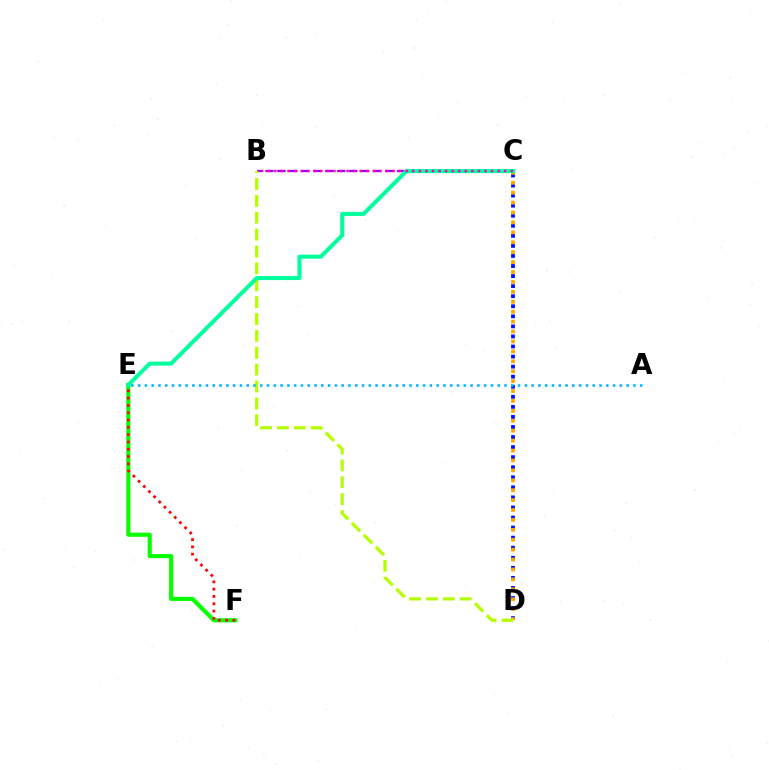{('C', 'D'): [{'color': '#0010ff', 'line_style': 'dotted', 'thickness': 2.73}, {'color': '#ffa500', 'line_style': 'dotted', 'thickness': 2.69}], ('B', 'C'): [{'color': '#9b00ff', 'line_style': 'dashed', 'thickness': 1.63}, {'color': '#ff00bd', 'line_style': 'dotted', 'thickness': 1.78}], ('B', 'D'): [{'color': '#b3ff00', 'line_style': 'dashed', 'thickness': 2.29}], ('E', 'F'): [{'color': '#08ff00', 'line_style': 'solid', 'thickness': 2.99}, {'color': '#ff0000', 'line_style': 'dotted', 'thickness': 1.99}], ('C', 'E'): [{'color': '#00ff9d', 'line_style': 'solid', 'thickness': 2.9}], ('A', 'E'): [{'color': '#00b5ff', 'line_style': 'dotted', 'thickness': 1.84}]}